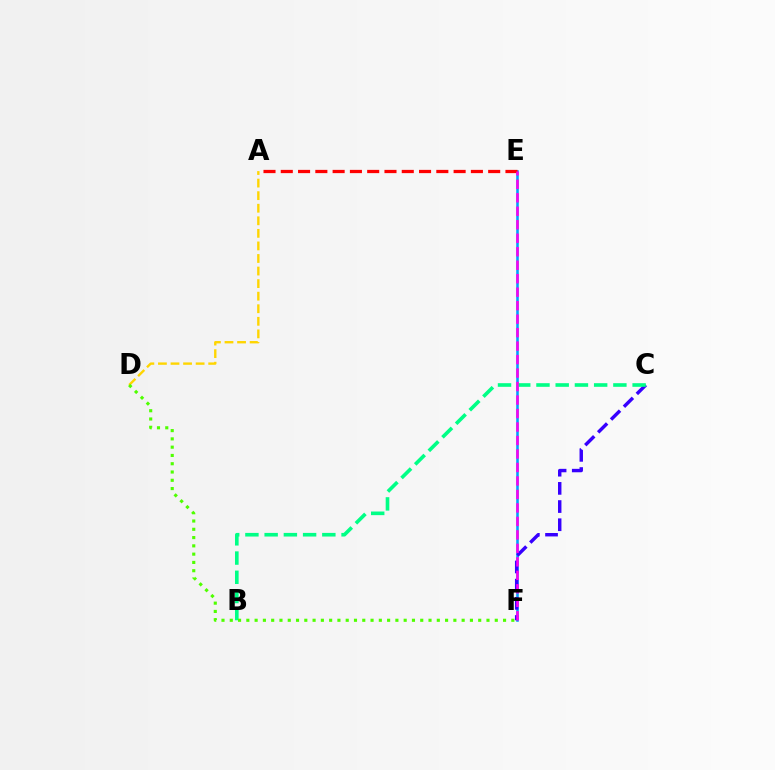{('A', 'D'): [{'color': '#ffd500', 'line_style': 'dashed', 'thickness': 1.71}], ('E', 'F'): [{'color': '#009eff', 'line_style': 'solid', 'thickness': 1.84}, {'color': '#ff00ed', 'line_style': 'dashed', 'thickness': 1.83}], ('C', 'F'): [{'color': '#3700ff', 'line_style': 'dashed', 'thickness': 2.47}], ('B', 'C'): [{'color': '#00ff86', 'line_style': 'dashed', 'thickness': 2.61}], ('D', 'F'): [{'color': '#4fff00', 'line_style': 'dotted', 'thickness': 2.25}], ('A', 'E'): [{'color': '#ff0000', 'line_style': 'dashed', 'thickness': 2.35}]}